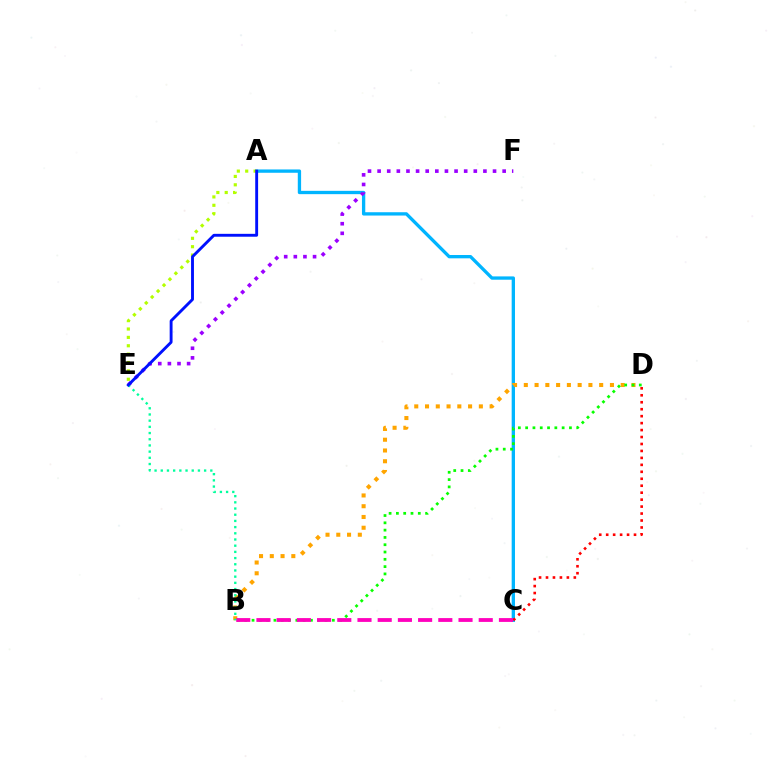{('A', 'C'): [{'color': '#00b5ff', 'line_style': 'solid', 'thickness': 2.39}], ('B', 'D'): [{'color': '#ffa500', 'line_style': 'dotted', 'thickness': 2.92}, {'color': '#08ff00', 'line_style': 'dotted', 'thickness': 1.98}], ('E', 'F'): [{'color': '#9b00ff', 'line_style': 'dotted', 'thickness': 2.61}], ('C', 'D'): [{'color': '#ff0000', 'line_style': 'dotted', 'thickness': 1.89}], ('A', 'E'): [{'color': '#b3ff00', 'line_style': 'dotted', 'thickness': 2.28}, {'color': '#0010ff', 'line_style': 'solid', 'thickness': 2.07}], ('B', 'C'): [{'color': '#ff00bd', 'line_style': 'dashed', 'thickness': 2.75}], ('B', 'E'): [{'color': '#00ff9d', 'line_style': 'dotted', 'thickness': 1.68}]}